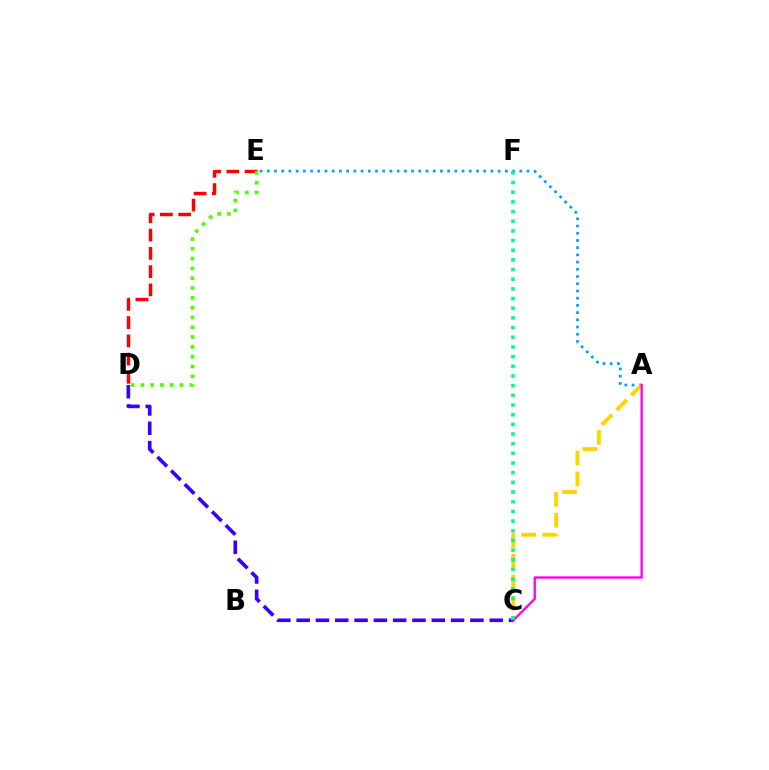{('C', 'D'): [{'color': '#3700ff', 'line_style': 'dashed', 'thickness': 2.62}], ('A', 'E'): [{'color': '#009eff', 'line_style': 'dotted', 'thickness': 1.96}], ('A', 'C'): [{'color': '#ffd500', 'line_style': 'dashed', 'thickness': 2.85}, {'color': '#ff00ed', 'line_style': 'solid', 'thickness': 1.68}], ('D', 'E'): [{'color': '#ff0000', 'line_style': 'dashed', 'thickness': 2.48}, {'color': '#4fff00', 'line_style': 'dotted', 'thickness': 2.66}], ('C', 'F'): [{'color': '#00ff86', 'line_style': 'dotted', 'thickness': 2.63}]}